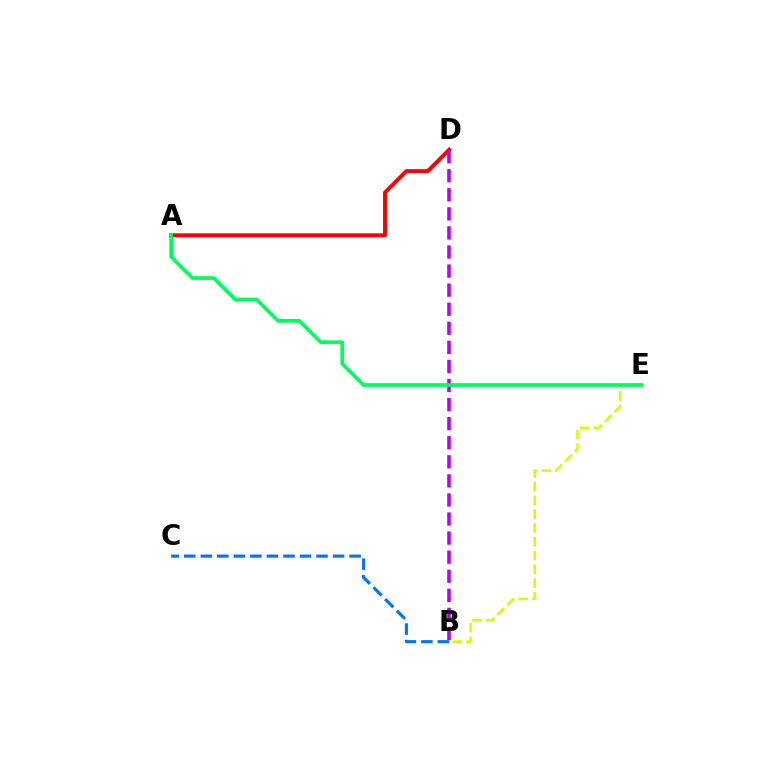{('A', 'D'): [{'color': '#ff0000', 'line_style': 'solid', 'thickness': 2.83}], ('B', 'C'): [{'color': '#0074ff', 'line_style': 'dashed', 'thickness': 2.25}], ('B', 'E'): [{'color': '#d1ff00', 'line_style': 'dashed', 'thickness': 1.87}], ('B', 'D'): [{'color': '#b900ff', 'line_style': 'dashed', 'thickness': 2.59}], ('A', 'E'): [{'color': '#00ff5c', 'line_style': 'solid', 'thickness': 2.7}]}